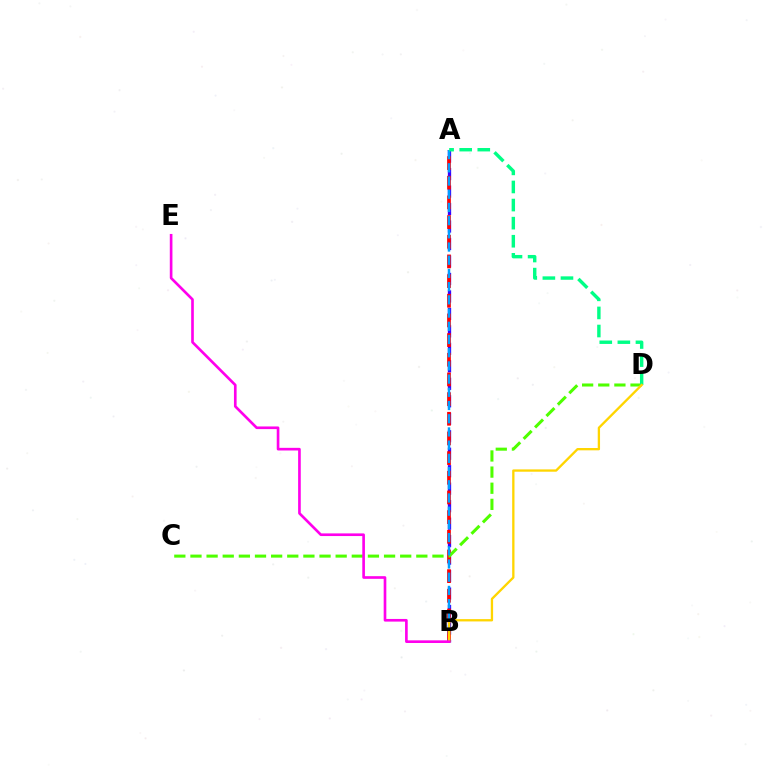{('A', 'B'): [{'color': '#3700ff', 'line_style': 'dashed', 'thickness': 2.37}, {'color': '#ff0000', 'line_style': 'dashed', 'thickness': 2.67}, {'color': '#009eff', 'line_style': 'dashed', 'thickness': 1.79}], ('C', 'D'): [{'color': '#4fff00', 'line_style': 'dashed', 'thickness': 2.19}], ('A', 'D'): [{'color': '#00ff86', 'line_style': 'dashed', 'thickness': 2.46}], ('B', 'D'): [{'color': '#ffd500', 'line_style': 'solid', 'thickness': 1.67}], ('B', 'E'): [{'color': '#ff00ed', 'line_style': 'solid', 'thickness': 1.91}]}